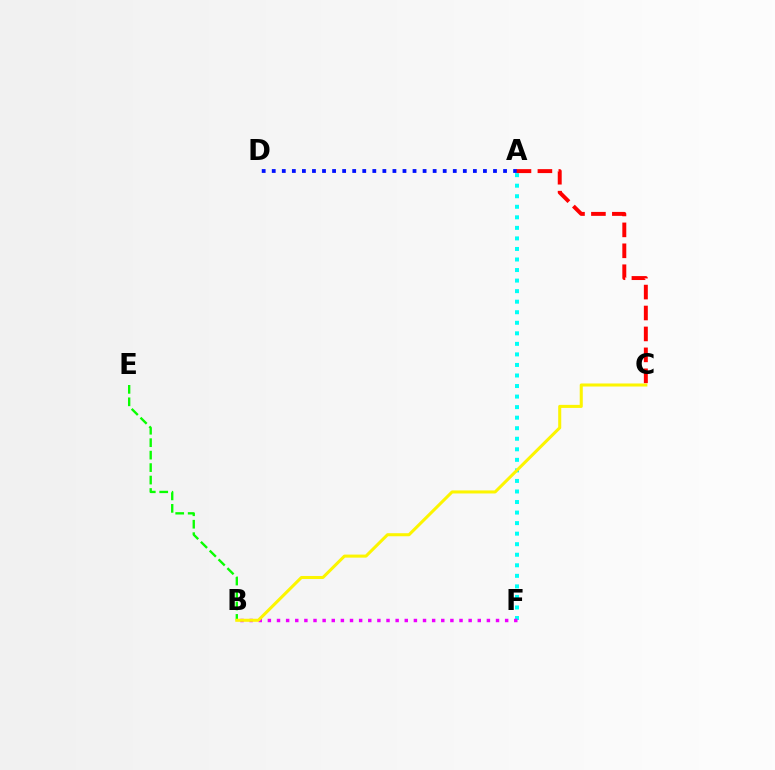{('A', 'F'): [{'color': '#00fff6', 'line_style': 'dotted', 'thickness': 2.86}], ('A', 'D'): [{'color': '#0010ff', 'line_style': 'dotted', 'thickness': 2.73}], ('B', 'E'): [{'color': '#08ff00', 'line_style': 'dashed', 'thickness': 1.69}], ('B', 'F'): [{'color': '#ee00ff', 'line_style': 'dotted', 'thickness': 2.48}], ('B', 'C'): [{'color': '#fcf500', 'line_style': 'solid', 'thickness': 2.19}], ('A', 'C'): [{'color': '#ff0000', 'line_style': 'dashed', 'thickness': 2.84}]}